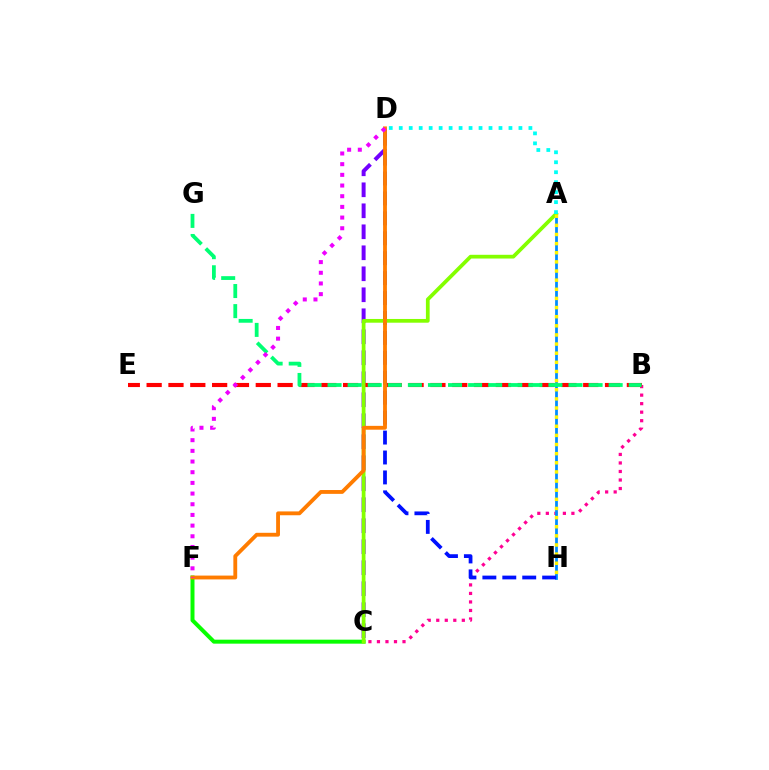{('C', 'F'): [{'color': '#08ff00', 'line_style': 'solid', 'thickness': 2.87}], ('C', 'D'): [{'color': '#7200ff', 'line_style': 'dashed', 'thickness': 2.85}], ('B', 'C'): [{'color': '#ff0094', 'line_style': 'dotted', 'thickness': 2.32}], ('A', 'H'): [{'color': '#008cff', 'line_style': 'solid', 'thickness': 1.99}, {'color': '#fcf500', 'line_style': 'dotted', 'thickness': 2.48}], ('B', 'E'): [{'color': '#ff0000', 'line_style': 'dashed', 'thickness': 2.97}], ('D', 'H'): [{'color': '#0010ff', 'line_style': 'dashed', 'thickness': 2.71}], ('B', 'G'): [{'color': '#00ff74', 'line_style': 'dashed', 'thickness': 2.73}], ('A', 'C'): [{'color': '#84ff00', 'line_style': 'solid', 'thickness': 2.69}], ('D', 'F'): [{'color': '#ff7c00', 'line_style': 'solid', 'thickness': 2.76}, {'color': '#ee00ff', 'line_style': 'dotted', 'thickness': 2.9}], ('A', 'D'): [{'color': '#00fff6', 'line_style': 'dotted', 'thickness': 2.71}]}